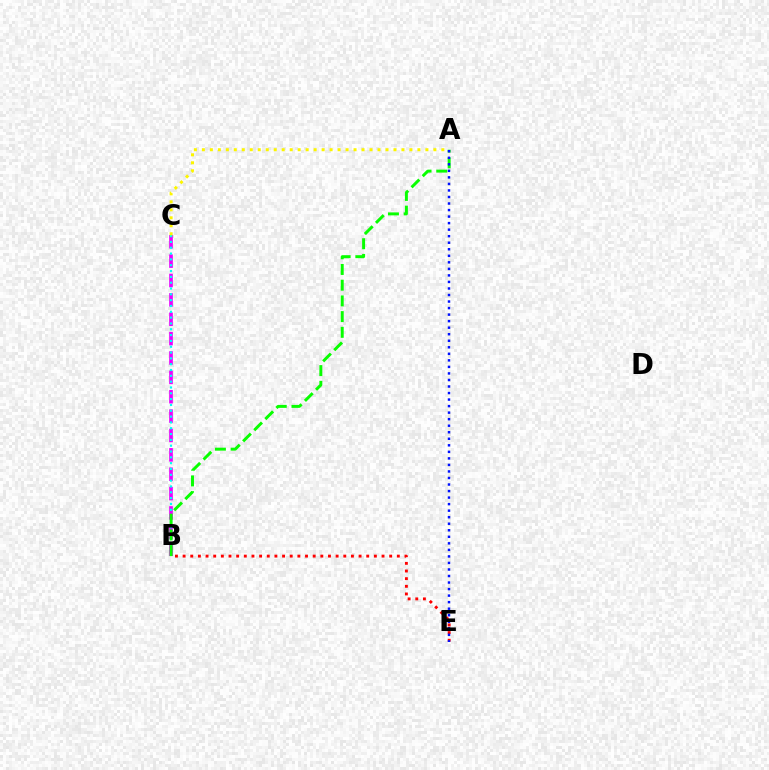{('B', 'C'): [{'color': '#ee00ff', 'line_style': 'dashed', 'thickness': 2.63}, {'color': '#00fff6', 'line_style': 'dotted', 'thickness': 1.58}], ('B', 'E'): [{'color': '#ff0000', 'line_style': 'dotted', 'thickness': 2.08}], ('A', 'C'): [{'color': '#fcf500', 'line_style': 'dotted', 'thickness': 2.17}], ('A', 'B'): [{'color': '#08ff00', 'line_style': 'dashed', 'thickness': 2.13}], ('A', 'E'): [{'color': '#0010ff', 'line_style': 'dotted', 'thickness': 1.78}]}